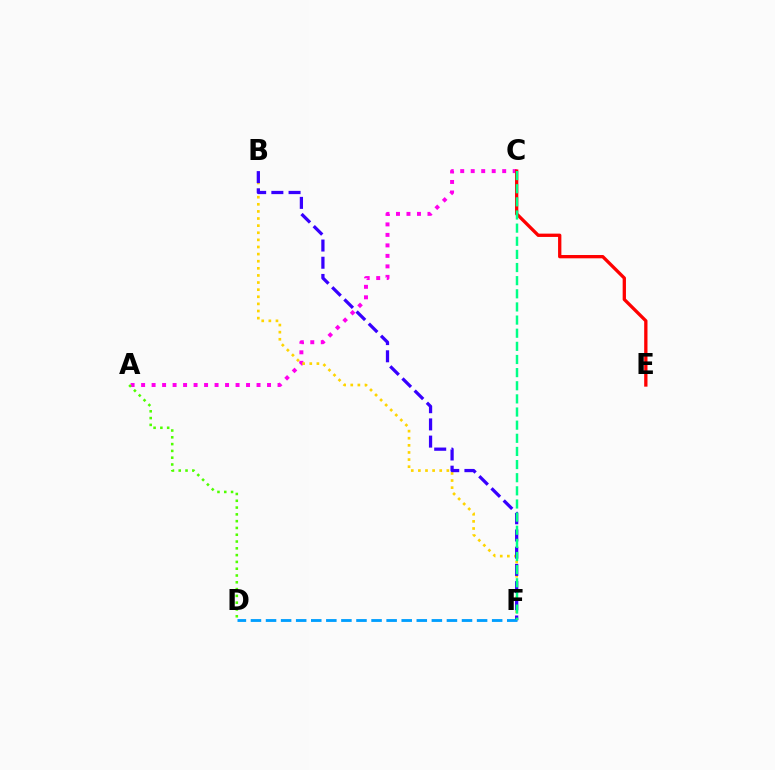{('A', 'C'): [{'color': '#ff00ed', 'line_style': 'dotted', 'thickness': 2.85}], ('A', 'D'): [{'color': '#4fff00', 'line_style': 'dotted', 'thickness': 1.85}], ('C', 'E'): [{'color': '#ff0000', 'line_style': 'solid', 'thickness': 2.38}], ('B', 'F'): [{'color': '#ffd500', 'line_style': 'dotted', 'thickness': 1.93}, {'color': '#3700ff', 'line_style': 'dashed', 'thickness': 2.34}], ('D', 'F'): [{'color': '#009eff', 'line_style': 'dashed', 'thickness': 2.05}], ('C', 'F'): [{'color': '#00ff86', 'line_style': 'dashed', 'thickness': 1.78}]}